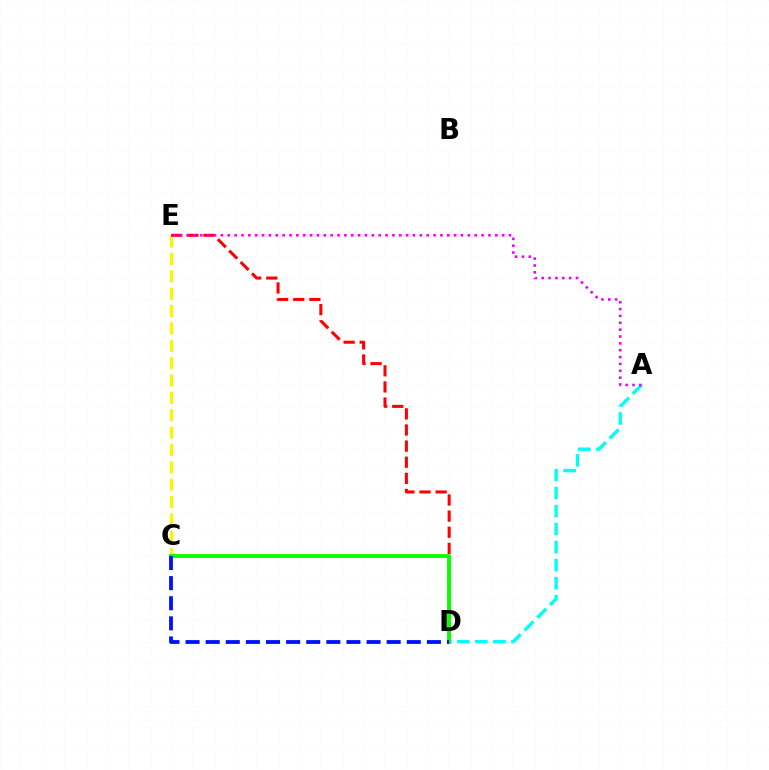{('A', 'D'): [{'color': '#00fff6', 'line_style': 'dashed', 'thickness': 2.45}], ('C', 'E'): [{'color': '#fcf500', 'line_style': 'dashed', 'thickness': 2.36}], ('D', 'E'): [{'color': '#ff0000', 'line_style': 'dashed', 'thickness': 2.19}], ('C', 'D'): [{'color': '#08ff00', 'line_style': 'solid', 'thickness': 2.79}, {'color': '#0010ff', 'line_style': 'dashed', 'thickness': 2.73}], ('A', 'E'): [{'color': '#ee00ff', 'line_style': 'dotted', 'thickness': 1.86}]}